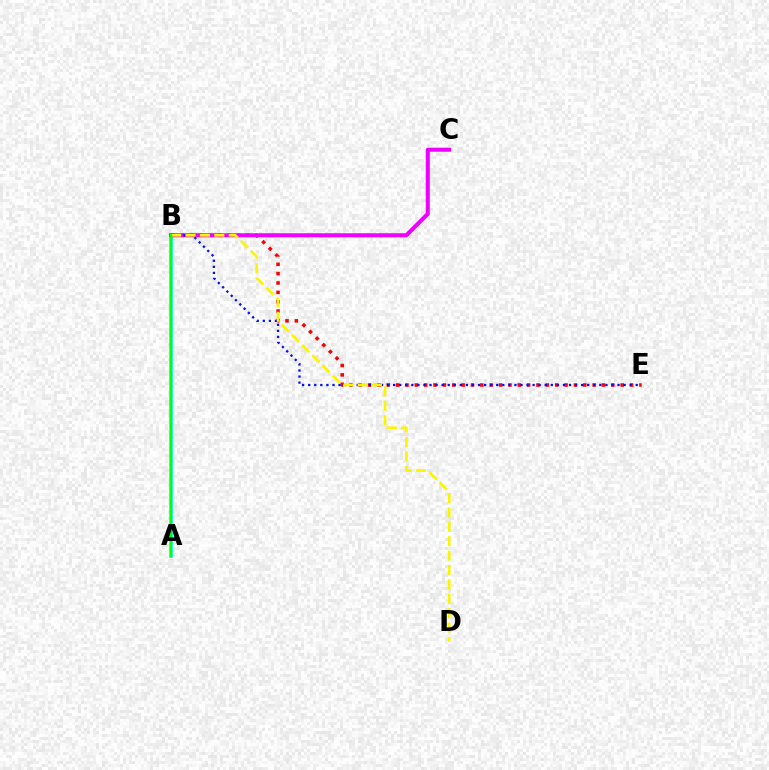{('A', 'B'): [{'color': '#00fff6', 'line_style': 'solid', 'thickness': 2.59}, {'color': '#08ff00', 'line_style': 'solid', 'thickness': 1.71}], ('B', 'E'): [{'color': '#ff0000', 'line_style': 'dotted', 'thickness': 2.54}, {'color': '#0010ff', 'line_style': 'dotted', 'thickness': 1.65}], ('B', 'C'): [{'color': '#ee00ff', 'line_style': 'solid', 'thickness': 2.91}], ('B', 'D'): [{'color': '#fcf500', 'line_style': 'dashed', 'thickness': 1.96}]}